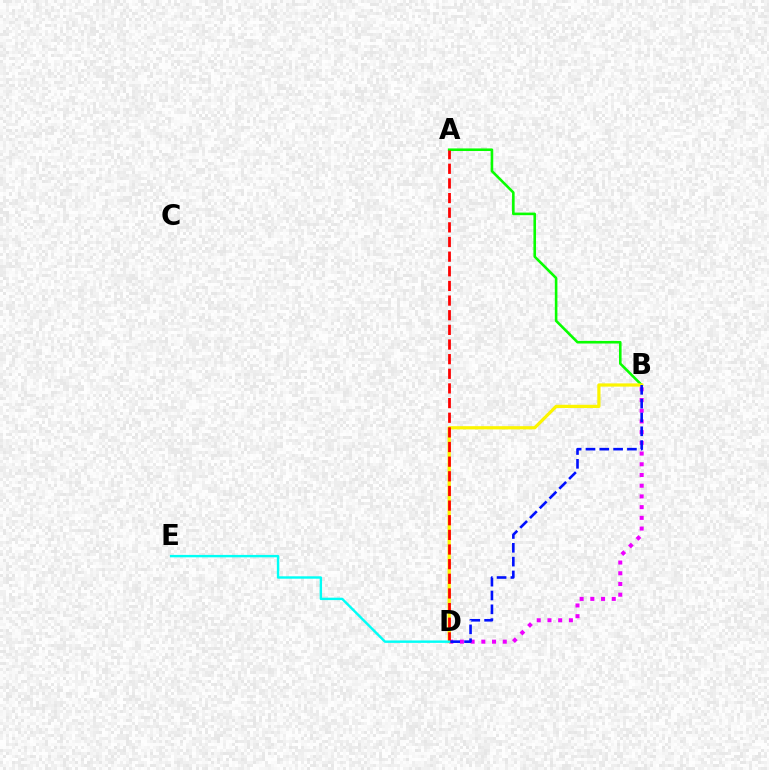{('B', 'D'): [{'color': '#ee00ff', 'line_style': 'dotted', 'thickness': 2.91}, {'color': '#fcf500', 'line_style': 'solid', 'thickness': 2.31}, {'color': '#0010ff', 'line_style': 'dashed', 'thickness': 1.88}], ('A', 'B'): [{'color': '#08ff00', 'line_style': 'solid', 'thickness': 1.87}], ('A', 'D'): [{'color': '#ff0000', 'line_style': 'dashed', 'thickness': 1.99}], ('D', 'E'): [{'color': '#00fff6', 'line_style': 'solid', 'thickness': 1.74}]}